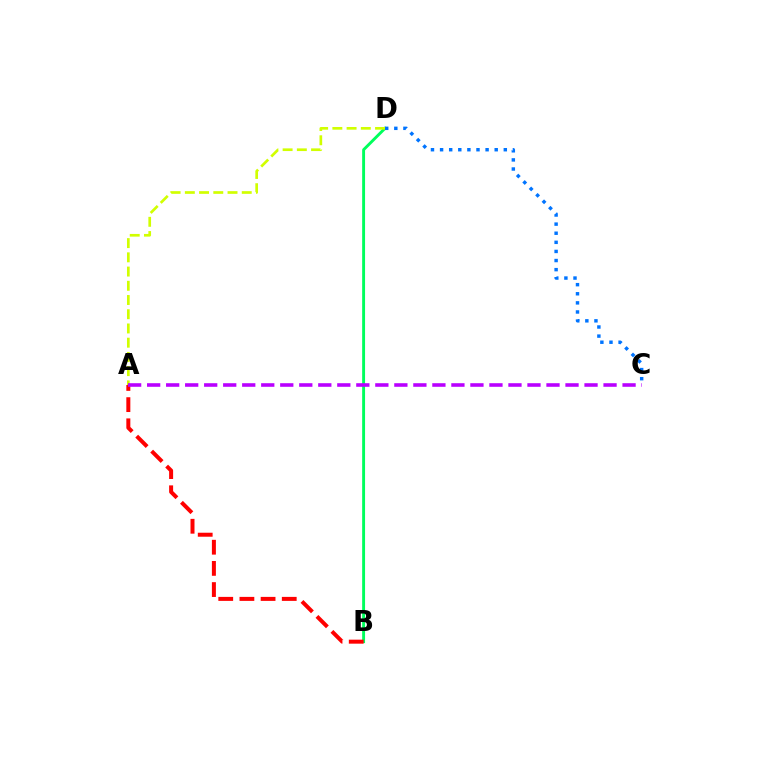{('B', 'D'): [{'color': '#00ff5c', 'line_style': 'solid', 'thickness': 2.09}], ('A', 'B'): [{'color': '#ff0000', 'line_style': 'dashed', 'thickness': 2.88}], ('A', 'D'): [{'color': '#d1ff00', 'line_style': 'dashed', 'thickness': 1.93}], ('A', 'C'): [{'color': '#b900ff', 'line_style': 'dashed', 'thickness': 2.58}], ('C', 'D'): [{'color': '#0074ff', 'line_style': 'dotted', 'thickness': 2.47}]}